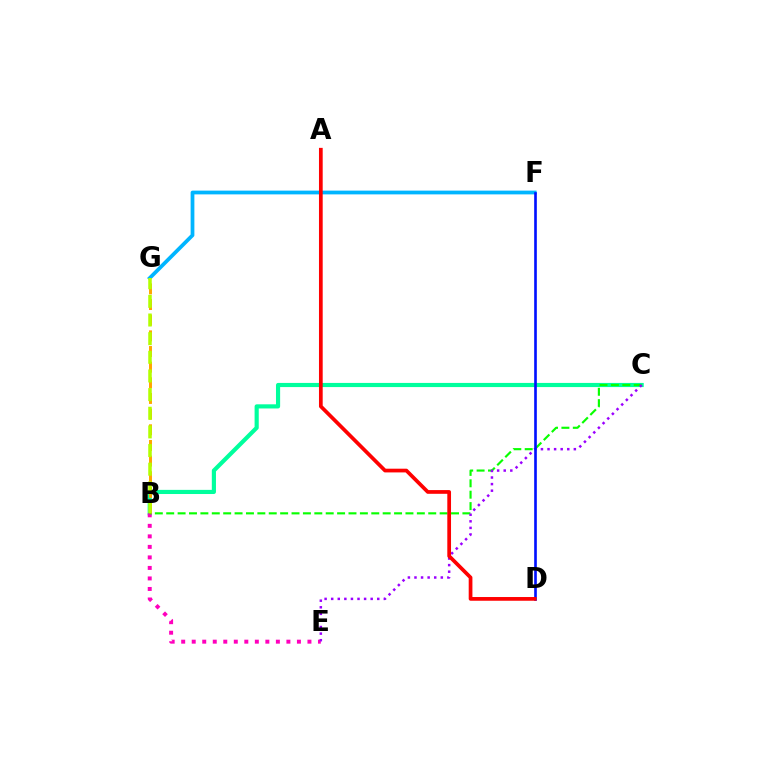{('B', 'C'): [{'color': '#00ff9d', 'line_style': 'solid', 'thickness': 2.99}, {'color': '#08ff00', 'line_style': 'dashed', 'thickness': 1.55}], ('B', 'E'): [{'color': '#ff00bd', 'line_style': 'dotted', 'thickness': 2.86}], ('C', 'E'): [{'color': '#9b00ff', 'line_style': 'dotted', 'thickness': 1.79}], ('F', 'G'): [{'color': '#00b5ff', 'line_style': 'solid', 'thickness': 2.7}], ('D', 'F'): [{'color': '#0010ff', 'line_style': 'solid', 'thickness': 1.9}], ('B', 'G'): [{'color': '#ffa500', 'line_style': 'dashed', 'thickness': 2.13}, {'color': '#b3ff00', 'line_style': 'dashed', 'thickness': 2.53}], ('A', 'D'): [{'color': '#ff0000', 'line_style': 'solid', 'thickness': 2.68}]}